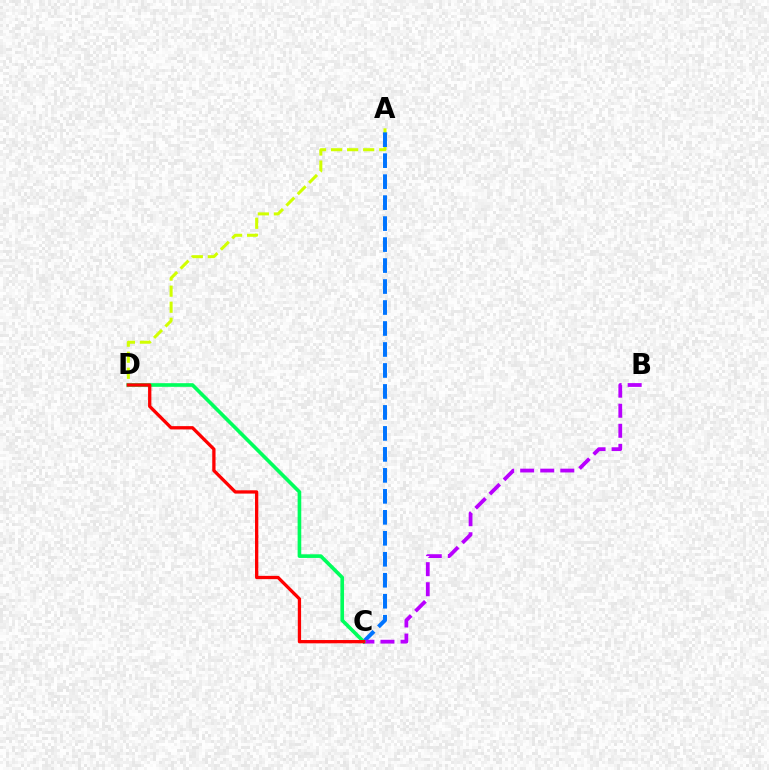{('A', 'D'): [{'color': '#d1ff00', 'line_style': 'dashed', 'thickness': 2.18}], ('A', 'C'): [{'color': '#0074ff', 'line_style': 'dashed', 'thickness': 2.85}], ('B', 'C'): [{'color': '#b900ff', 'line_style': 'dashed', 'thickness': 2.72}], ('C', 'D'): [{'color': '#00ff5c', 'line_style': 'solid', 'thickness': 2.62}, {'color': '#ff0000', 'line_style': 'solid', 'thickness': 2.37}]}